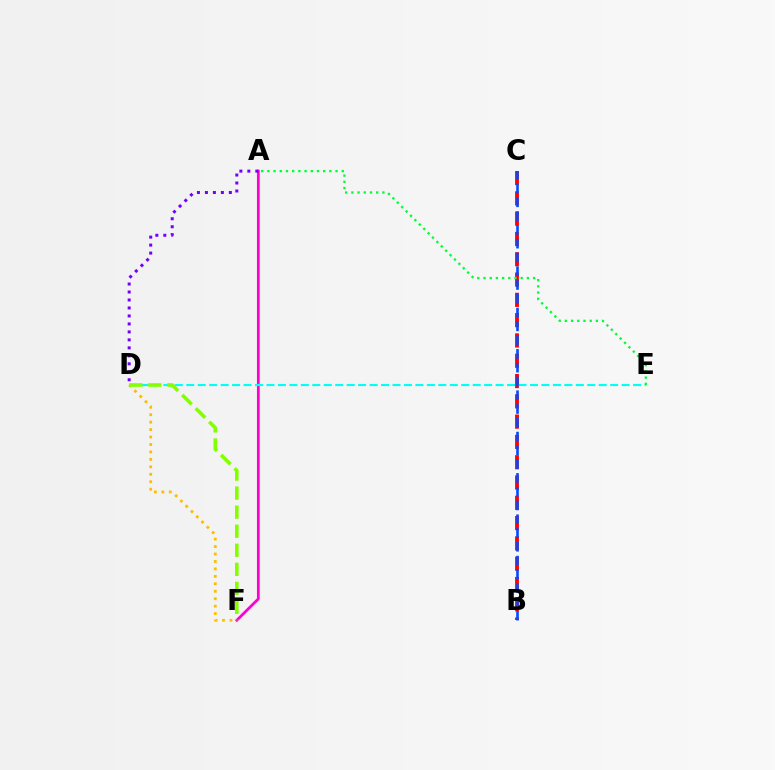{('B', 'C'): [{'color': '#ff0000', 'line_style': 'dashed', 'thickness': 2.76}, {'color': '#004bff', 'line_style': 'dashed', 'thickness': 1.87}], ('A', 'F'): [{'color': '#ff00cf', 'line_style': 'solid', 'thickness': 1.98}], ('D', 'F'): [{'color': '#ffbd00', 'line_style': 'dotted', 'thickness': 2.02}, {'color': '#84ff00', 'line_style': 'dashed', 'thickness': 2.59}], ('D', 'E'): [{'color': '#00fff6', 'line_style': 'dashed', 'thickness': 1.56}], ('A', 'E'): [{'color': '#00ff39', 'line_style': 'dotted', 'thickness': 1.68}], ('A', 'D'): [{'color': '#7200ff', 'line_style': 'dotted', 'thickness': 2.17}]}